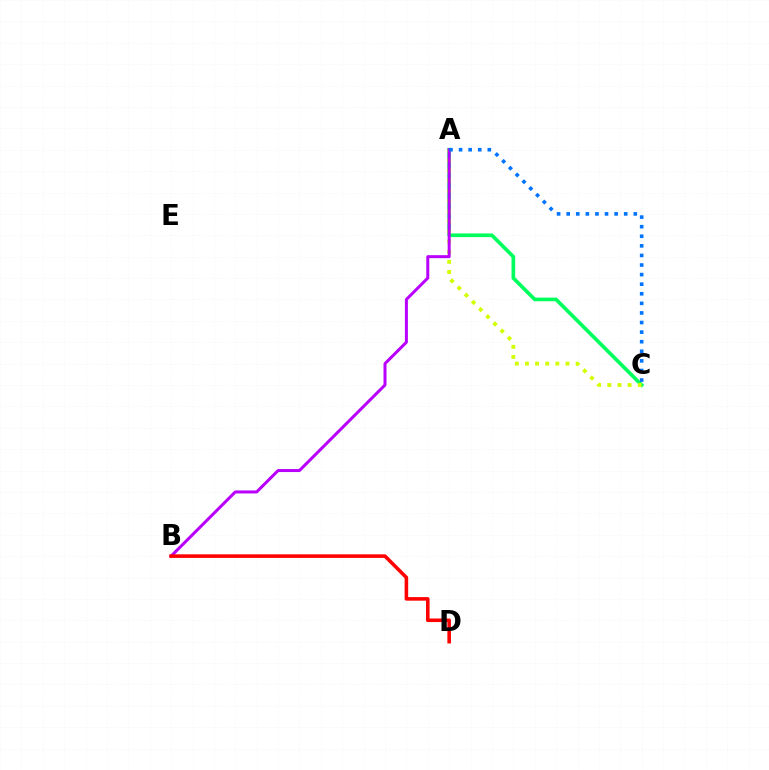{('A', 'C'): [{'color': '#00ff5c', 'line_style': 'solid', 'thickness': 2.64}, {'color': '#d1ff00', 'line_style': 'dotted', 'thickness': 2.75}, {'color': '#0074ff', 'line_style': 'dotted', 'thickness': 2.6}], ('A', 'B'): [{'color': '#b900ff', 'line_style': 'solid', 'thickness': 2.16}], ('B', 'D'): [{'color': '#ff0000', 'line_style': 'solid', 'thickness': 2.57}]}